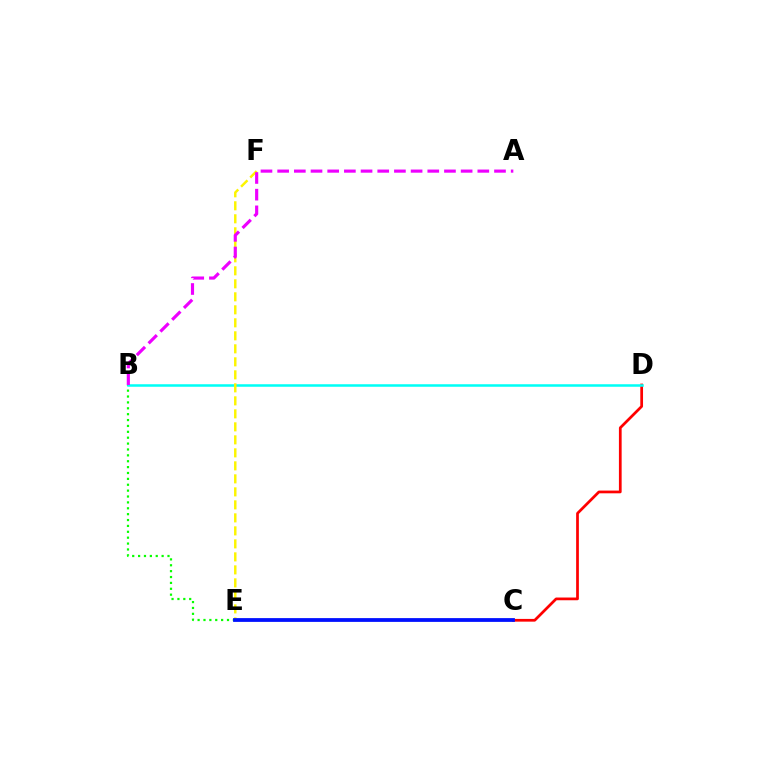{('B', 'E'): [{'color': '#08ff00', 'line_style': 'dotted', 'thickness': 1.6}], ('C', 'D'): [{'color': '#ff0000', 'line_style': 'solid', 'thickness': 1.97}], ('B', 'D'): [{'color': '#00fff6', 'line_style': 'solid', 'thickness': 1.82}], ('E', 'F'): [{'color': '#fcf500', 'line_style': 'dashed', 'thickness': 1.77}], ('C', 'E'): [{'color': '#0010ff', 'line_style': 'solid', 'thickness': 2.71}], ('A', 'B'): [{'color': '#ee00ff', 'line_style': 'dashed', 'thickness': 2.27}]}